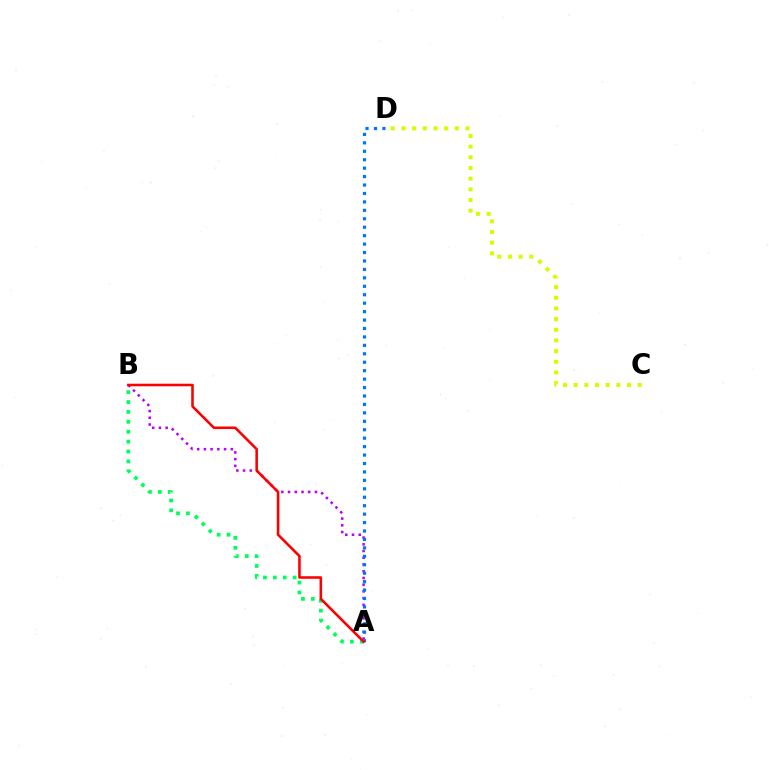{('A', 'B'): [{'color': '#b900ff', 'line_style': 'dotted', 'thickness': 1.83}, {'color': '#00ff5c', 'line_style': 'dotted', 'thickness': 2.69}, {'color': '#ff0000', 'line_style': 'solid', 'thickness': 1.85}], ('A', 'D'): [{'color': '#0074ff', 'line_style': 'dotted', 'thickness': 2.29}], ('C', 'D'): [{'color': '#d1ff00', 'line_style': 'dotted', 'thickness': 2.9}]}